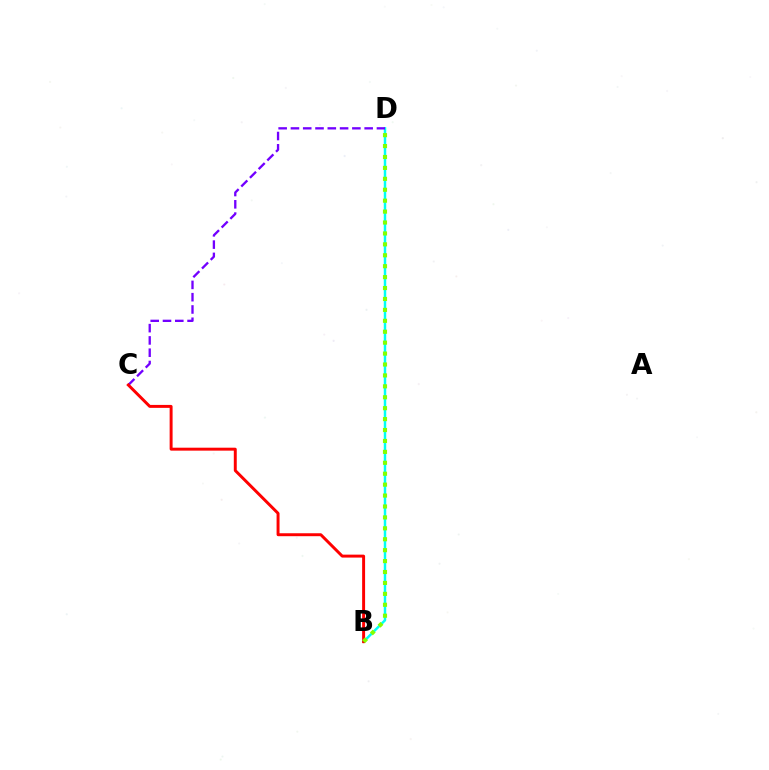{('B', 'D'): [{'color': '#00fff6', 'line_style': 'solid', 'thickness': 1.78}, {'color': '#84ff00', 'line_style': 'dotted', 'thickness': 2.97}], ('C', 'D'): [{'color': '#7200ff', 'line_style': 'dashed', 'thickness': 1.67}], ('B', 'C'): [{'color': '#ff0000', 'line_style': 'solid', 'thickness': 2.12}]}